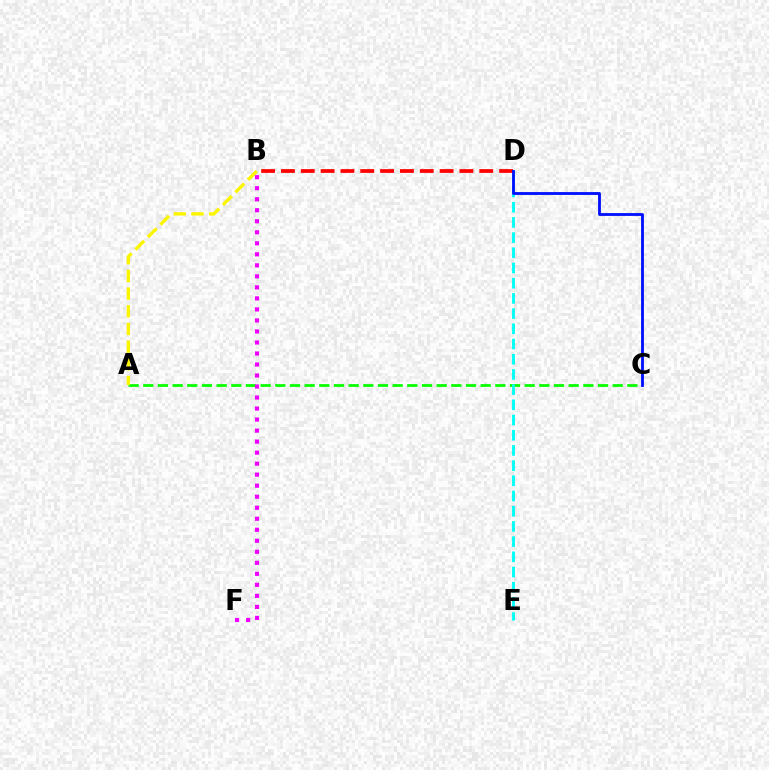{('A', 'C'): [{'color': '#08ff00', 'line_style': 'dashed', 'thickness': 1.99}], ('A', 'B'): [{'color': '#fcf500', 'line_style': 'dashed', 'thickness': 2.4}], ('D', 'E'): [{'color': '#00fff6', 'line_style': 'dashed', 'thickness': 2.06}], ('B', 'D'): [{'color': '#ff0000', 'line_style': 'dashed', 'thickness': 2.69}], ('B', 'F'): [{'color': '#ee00ff', 'line_style': 'dotted', 'thickness': 2.99}], ('C', 'D'): [{'color': '#0010ff', 'line_style': 'solid', 'thickness': 2.04}]}